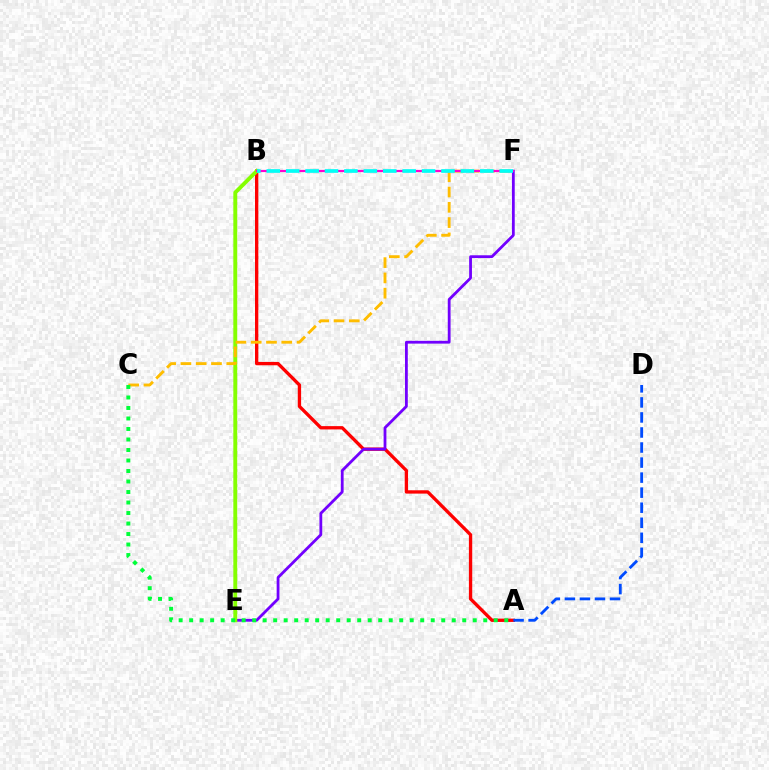{('A', 'B'): [{'color': '#ff0000', 'line_style': 'solid', 'thickness': 2.39}], ('E', 'F'): [{'color': '#7200ff', 'line_style': 'solid', 'thickness': 2.01}], ('B', 'E'): [{'color': '#84ff00', 'line_style': 'solid', 'thickness': 2.81}], ('C', 'F'): [{'color': '#ffbd00', 'line_style': 'dashed', 'thickness': 2.08}], ('A', 'C'): [{'color': '#00ff39', 'line_style': 'dotted', 'thickness': 2.85}], ('A', 'D'): [{'color': '#004bff', 'line_style': 'dashed', 'thickness': 2.04}], ('B', 'F'): [{'color': '#ff00cf', 'line_style': 'solid', 'thickness': 1.58}, {'color': '#00fff6', 'line_style': 'dashed', 'thickness': 2.64}]}